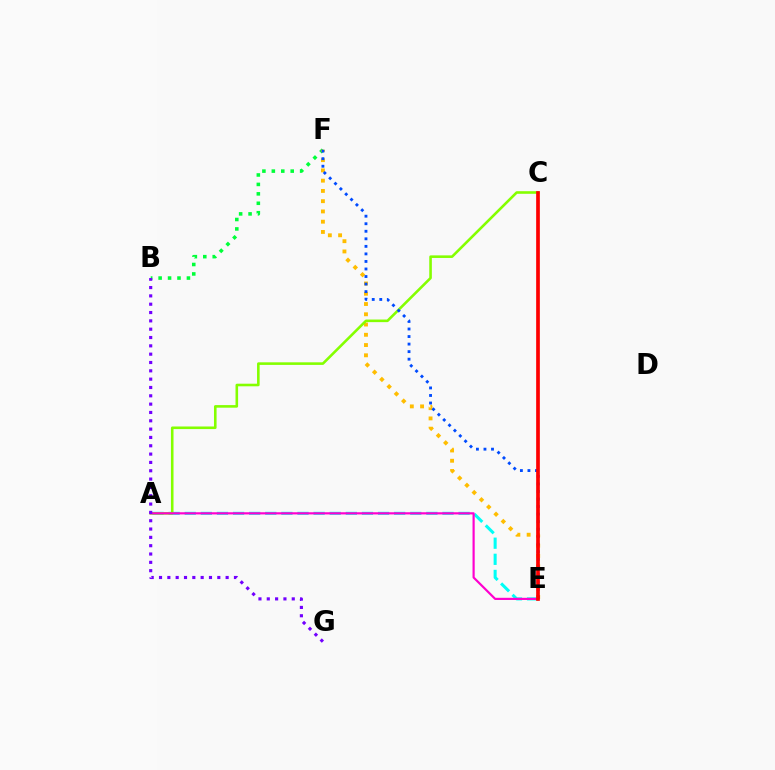{('B', 'F'): [{'color': '#00ff39', 'line_style': 'dotted', 'thickness': 2.56}], ('A', 'E'): [{'color': '#00fff6', 'line_style': 'dashed', 'thickness': 2.19}, {'color': '#ff00cf', 'line_style': 'solid', 'thickness': 1.57}], ('E', 'F'): [{'color': '#ffbd00', 'line_style': 'dotted', 'thickness': 2.79}, {'color': '#004bff', 'line_style': 'dotted', 'thickness': 2.05}], ('A', 'C'): [{'color': '#84ff00', 'line_style': 'solid', 'thickness': 1.86}], ('B', 'G'): [{'color': '#7200ff', 'line_style': 'dotted', 'thickness': 2.26}], ('C', 'E'): [{'color': '#ff0000', 'line_style': 'solid', 'thickness': 2.66}]}